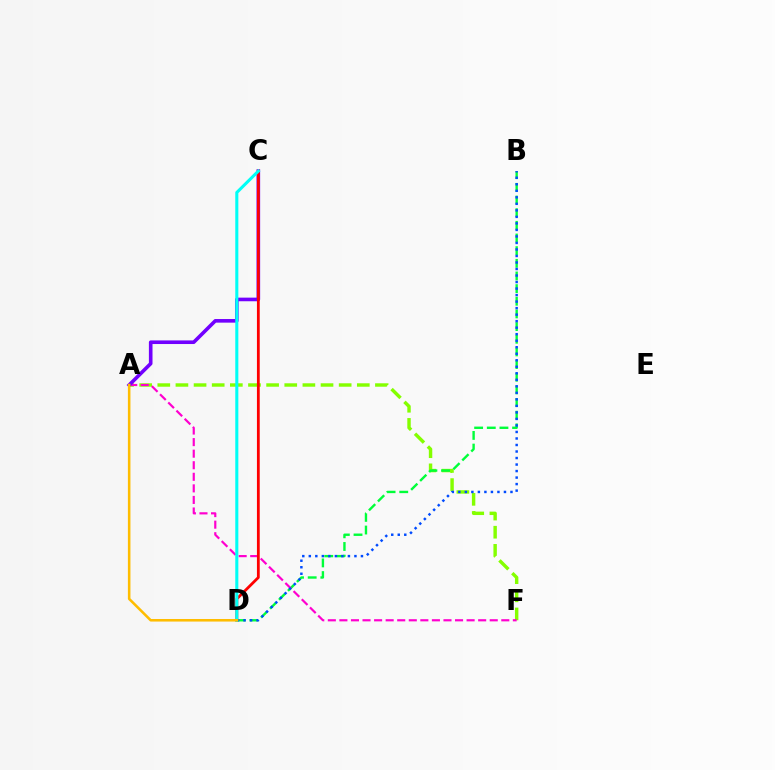{('A', 'F'): [{'color': '#84ff00', 'line_style': 'dashed', 'thickness': 2.46}, {'color': '#ff00cf', 'line_style': 'dashed', 'thickness': 1.57}], ('B', 'D'): [{'color': '#00ff39', 'line_style': 'dashed', 'thickness': 1.72}, {'color': '#004bff', 'line_style': 'dotted', 'thickness': 1.77}], ('A', 'C'): [{'color': '#7200ff', 'line_style': 'solid', 'thickness': 2.6}], ('C', 'D'): [{'color': '#ff0000', 'line_style': 'solid', 'thickness': 2.01}, {'color': '#00fff6', 'line_style': 'solid', 'thickness': 2.21}], ('A', 'D'): [{'color': '#ffbd00', 'line_style': 'solid', 'thickness': 1.85}]}